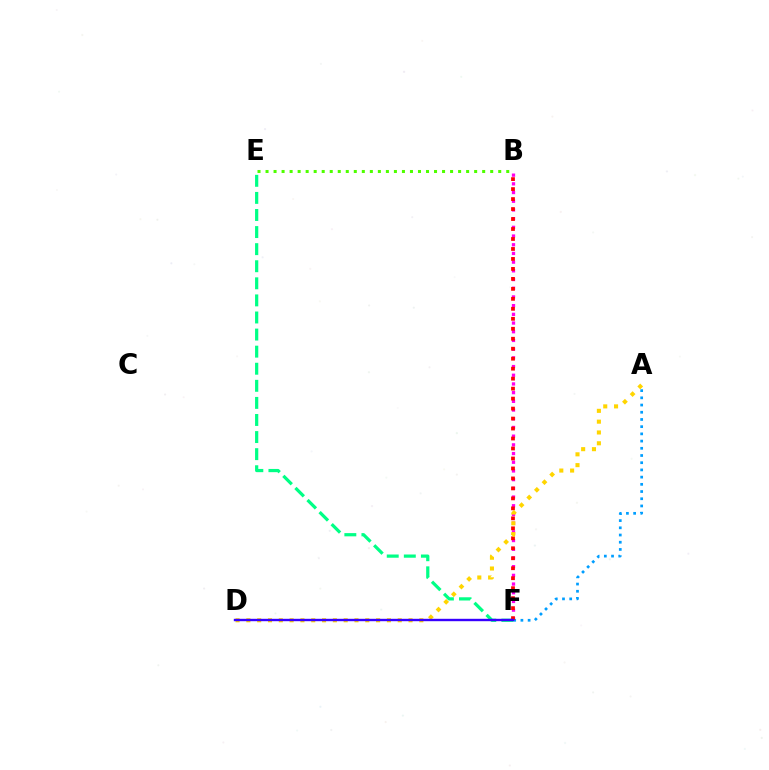{('B', 'E'): [{'color': '#4fff00', 'line_style': 'dotted', 'thickness': 2.18}], ('B', 'F'): [{'color': '#ff00ed', 'line_style': 'dotted', 'thickness': 2.36}, {'color': '#ff0000', 'line_style': 'dotted', 'thickness': 2.71}], ('A', 'F'): [{'color': '#009eff', 'line_style': 'dotted', 'thickness': 1.96}], ('E', 'F'): [{'color': '#00ff86', 'line_style': 'dashed', 'thickness': 2.32}], ('A', 'D'): [{'color': '#ffd500', 'line_style': 'dotted', 'thickness': 2.94}], ('D', 'F'): [{'color': '#3700ff', 'line_style': 'solid', 'thickness': 1.73}]}